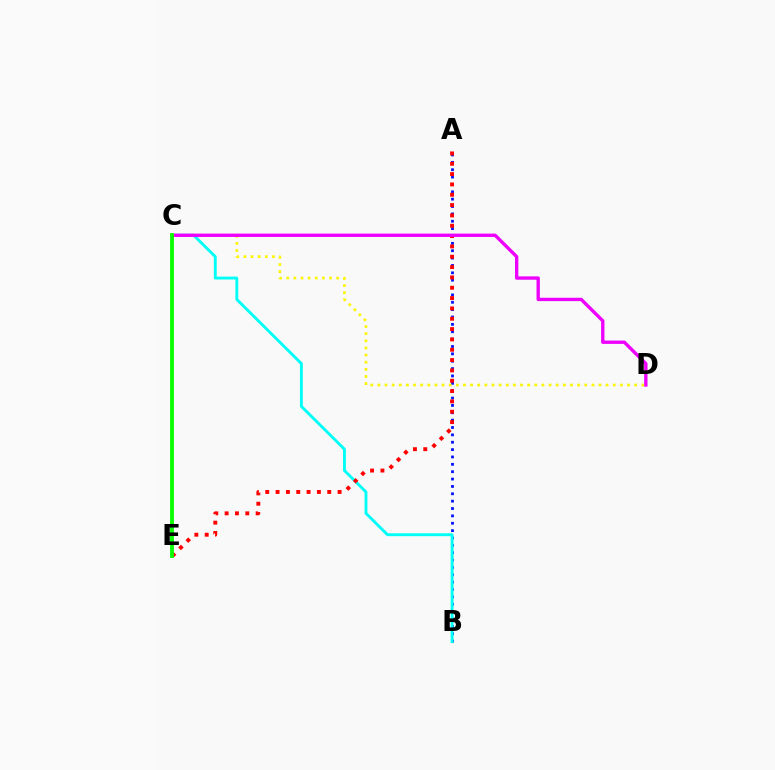{('A', 'B'): [{'color': '#0010ff', 'line_style': 'dotted', 'thickness': 2.0}], ('B', 'C'): [{'color': '#00fff6', 'line_style': 'solid', 'thickness': 2.07}], ('A', 'E'): [{'color': '#ff0000', 'line_style': 'dotted', 'thickness': 2.81}], ('C', 'D'): [{'color': '#fcf500', 'line_style': 'dotted', 'thickness': 1.94}, {'color': '#ee00ff', 'line_style': 'solid', 'thickness': 2.41}], ('C', 'E'): [{'color': '#08ff00', 'line_style': 'solid', 'thickness': 2.74}]}